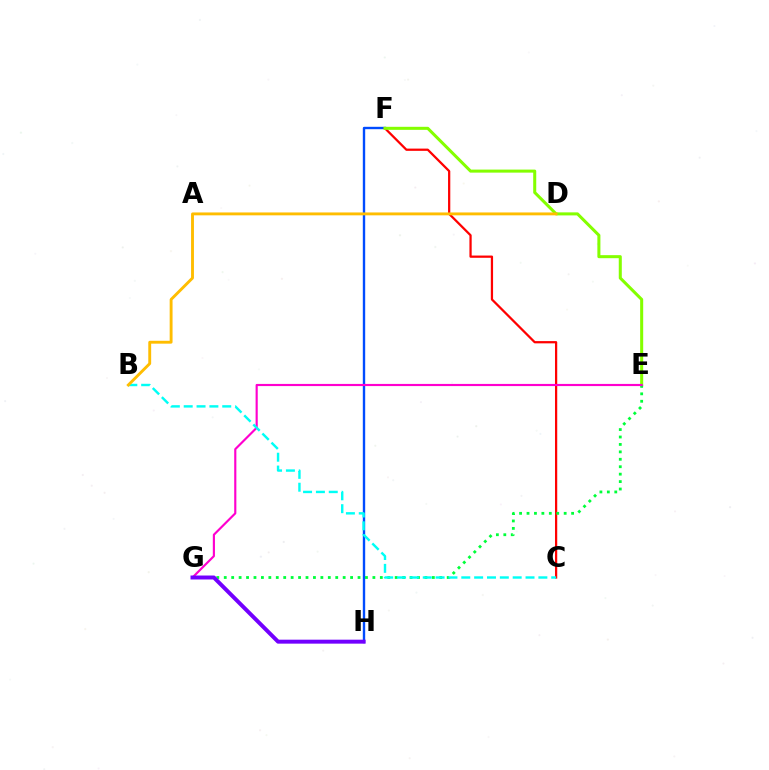{('F', 'H'): [{'color': '#004bff', 'line_style': 'solid', 'thickness': 1.71}], ('C', 'F'): [{'color': '#ff0000', 'line_style': 'solid', 'thickness': 1.62}], ('E', 'F'): [{'color': '#84ff00', 'line_style': 'solid', 'thickness': 2.19}], ('E', 'G'): [{'color': '#00ff39', 'line_style': 'dotted', 'thickness': 2.02}, {'color': '#ff00cf', 'line_style': 'solid', 'thickness': 1.55}], ('G', 'H'): [{'color': '#7200ff', 'line_style': 'solid', 'thickness': 2.85}], ('B', 'C'): [{'color': '#00fff6', 'line_style': 'dashed', 'thickness': 1.75}], ('B', 'D'): [{'color': '#ffbd00', 'line_style': 'solid', 'thickness': 2.08}]}